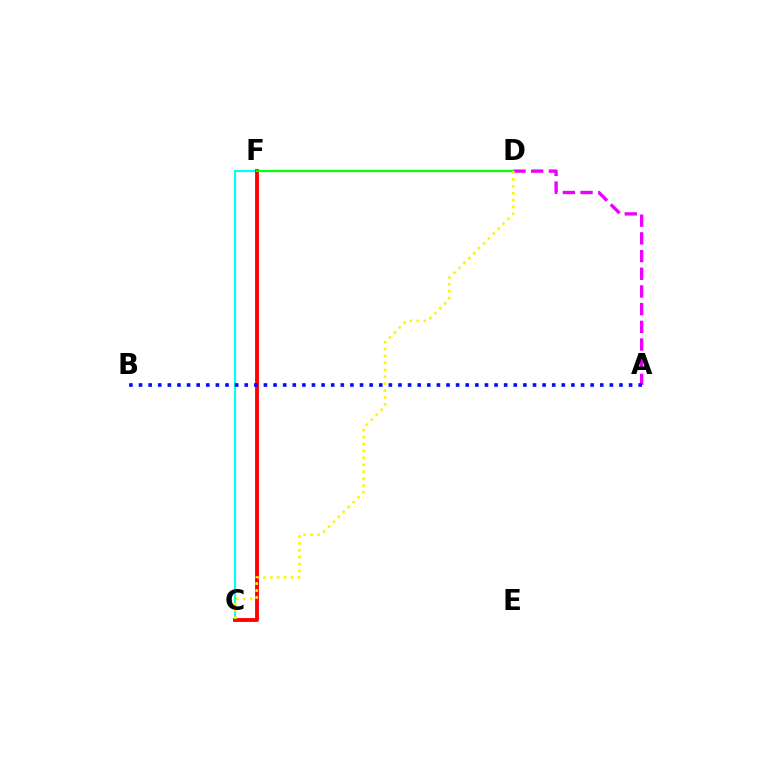{('A', 'D'): [{'color': '#ee00ff', 'line_style': 'dashed', 'thickness': 2.4}], ('C', 'F'): [{'color': '#00fff6', 'line_style': 'solid', 'thickness': 1.55}, {'color': '#ff0000', 'line_style': 'solid', 'thickness': 2.77}], ('D', 'F'): [{'color': '#08ff00', 'line_style': 'solid', 'thickness': 1.61}], ('C', 'D'): [{'color': '#fcf500', 'line_style': 'dotted', 'thickness': 1.88}], ('A', 'B'): [{'color': '#0010ff', 'line_style': 'dotted', 'thickness': 2.61}]}